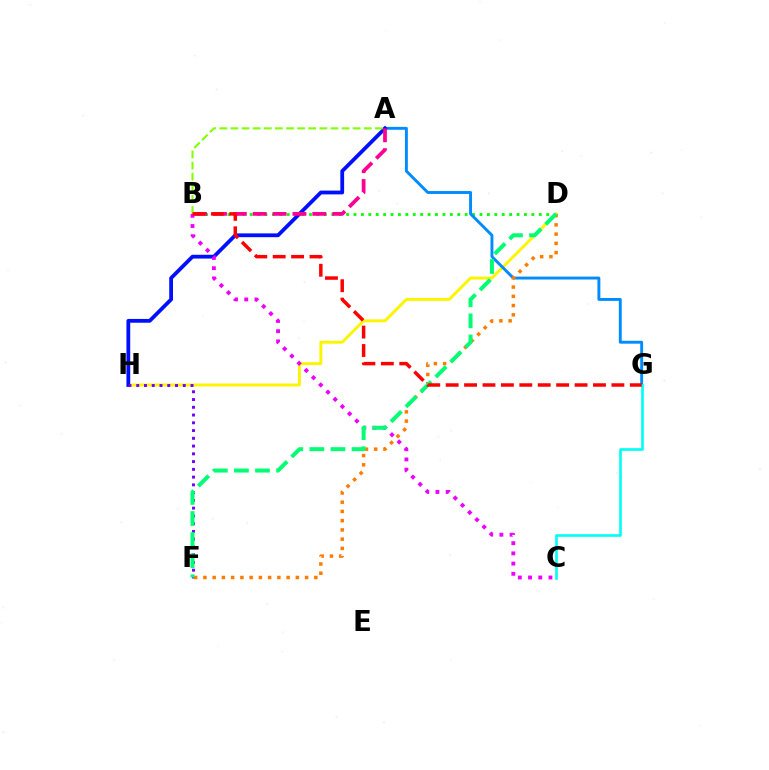{('B', 'D'): [{'color': '#08ff00', 'line_style': 'dotted', 'thickness': 2.01}], ('D', 'H'): [{'color': '#fcf500', 'line_style': 'solid', 'thickness': 2.12}], ('A', 'G'): [{'color': '#008cff', 'line_style': 'solid', 'thickness': 2.1}], ('C', 'G'): [{'color': '#00fff6', 'line_style': 'solid', 'thickness': 1.9}], ('A', 'H'): [{'color': '#0010ff', 'line_style': 'solid', 'thickness': 2.73}], ('A', 'B'): [{'color': '#ff0094', 'line_style': 'dashed', 'thickness': 2.7}, {'color': '#84ff00', 'line_style': 'dashed', 'thickness': 1.51}], ('B', 'C'): [{'color': '#ee00ff', 'line_style': 'dotted', 'thickness': 2.77}], ('F', 'H'): [{'color': '#7200ff', 'line_style': 'dotted', 'thickness': 2.11}], ('D', 'F'): [{'color': '#ff7c00', 'line_style': 'dotted', 'thickness': 2.51}, {'color': '#00ff74', 'line_style': 'dashed', 'thickness': 2.86}], ('B', 'G'): [{'color': '#ff0000', 'line_style': 'dashed', 'thickness': 2.5}]}